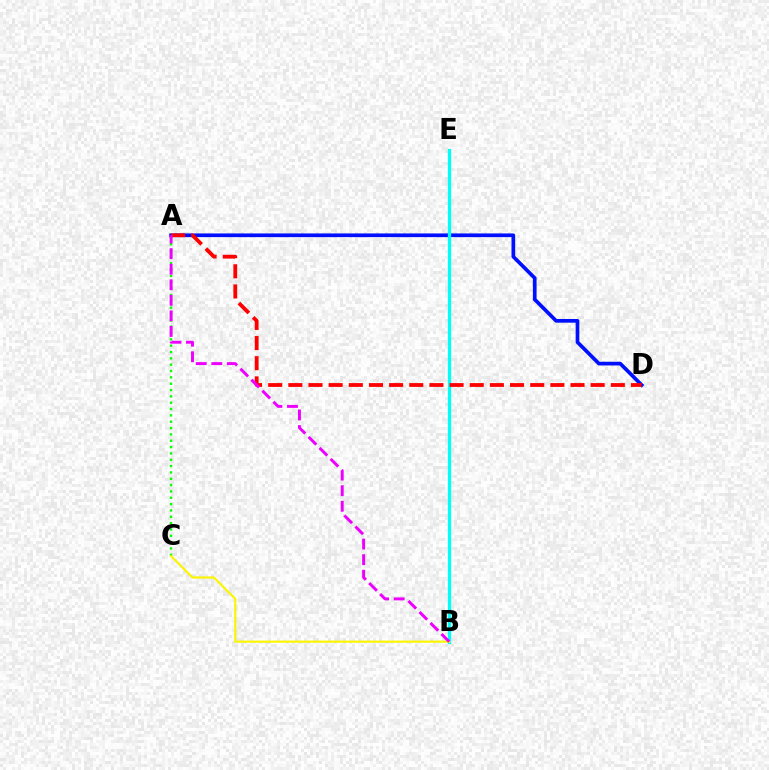{('A', 'C'): [{'color': '#08ff00', 'line_style': 'dotted', 'thickness': 1.72}], ('A', 'D'): [{'color': '#0010ff', 'line_style': 'solid', 'thickness': 2.66}, {'color': '#ff0000', 'line_style': 'dashed', 'thickness': 2.74}], ('B', 'E'): [{'color': '#00fff6', 'line_style': 'solid', 'thickness': 2.35}], ('B', 'C'): [{'color': '#fcf500', 'line_style': 'solid', 'thickness': 1.55}], ('A', 'B'): [{'color': '#ee00ff', 'line_style': 'dashed', 'thickness': 2.11}]}